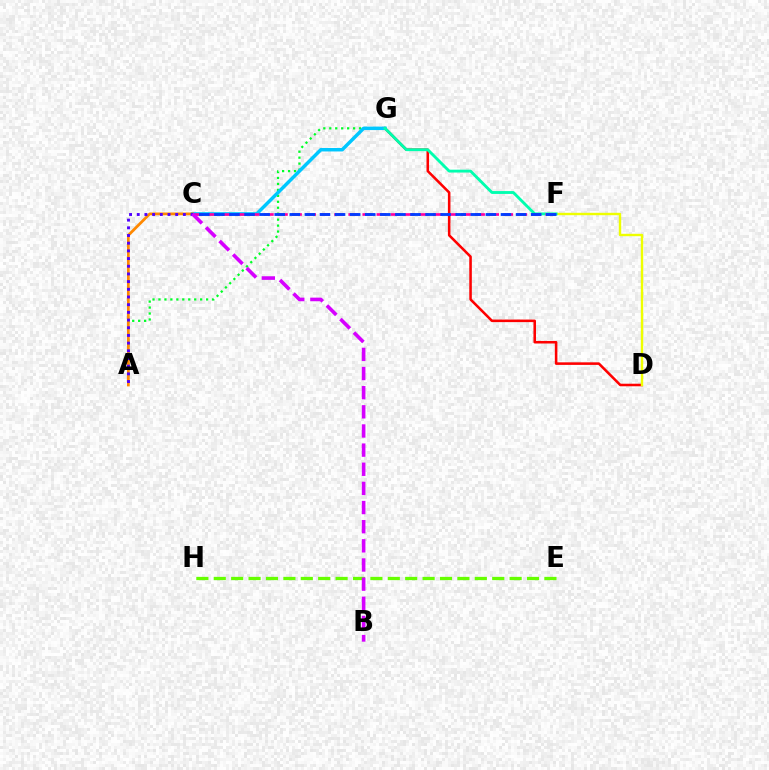{('A', 'G'): [{'color': '#00ff27', 'line_style': 'dotted', 'thickness': 1.62}], ('D', 'G'): [{'color': '#ff0000', 'line_style': 'solid', 'thickness': 1.84}], ('D', 'F'): [{'color': '#eeff00', 'line_style': 'solid', 'thickness': 1.73}], ('C', 'G'): [{'color': '#00c7ff', 'line_style': 'solid', 'thickness': 2.5}], ('E', 'H'): [{'color': '#66ff00', 'line_style': 'dashed', 'thickness': 2.36}], ('F', 'G'): [{'color': '#00ffaf', 'line_style': 'solid', 'thickness': 2.06}], ('C', 'F'): [{'color': '#ff00a0', 'line_style': 'dashed', 'thickness': 1.91}, {'color': '#003fff', 'line_style': 'dashed', 'thickness': 2.05}], ('A', 'C'): [{'color': '#ff8800', 'line_style': 'solid', 'thickness': 1.99}, {'color': '#4f00ff', 'line_style': 'dotted', 'thickness': 2.09}], ('B', 'C'): [{'color': '#d600ff', 'line_style': 'dashed', 'thickness': 2.6}]}